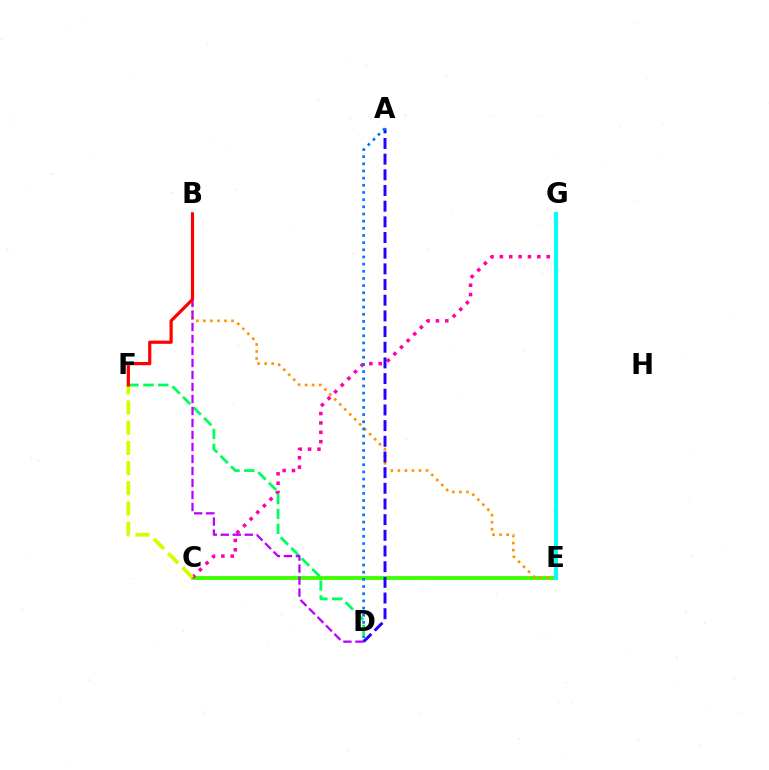{('C', 'E'): [{'color': '#3dff00', 'line_style': 'solid', 'thickness': 2.75}], ('B', 'E'): [{'color': '#ff9400', 'line_style': 'dotted', 'thickness': 1.91}], ('C', 'G'): [{'color': '#ff00ac', 'line_style': 'dotted', 'thickness': 2.54}], ('D', 'F'): [{'color': '#00ff5c', 'line_style': 'dashed', 'thickness': 2.02}], ('A', 'D'): [{'color': '#2500ff', 'line_style': 'dashed', 'thickness': 2.13}, {'color': '#0074ff', 'line_style': 'dotted', 'thickness': 1.95}], ('B', 'D'): [{'color': '#b900ff', 'line_style': 'dashed', 'thickness': 1.63}], ('C', 'F'): [{'color': '#d1ff00', 'line_style': 'dashed', 'thickness': 2.75}], ('E', 'G'): [{'color': '#00fff6', 'line_style': 'solid', 'thickness': 2.97}], ('B', 'F'): [{'color': '#ff0000', 'line_style': 'solid', 'thickness': 2.3}]}